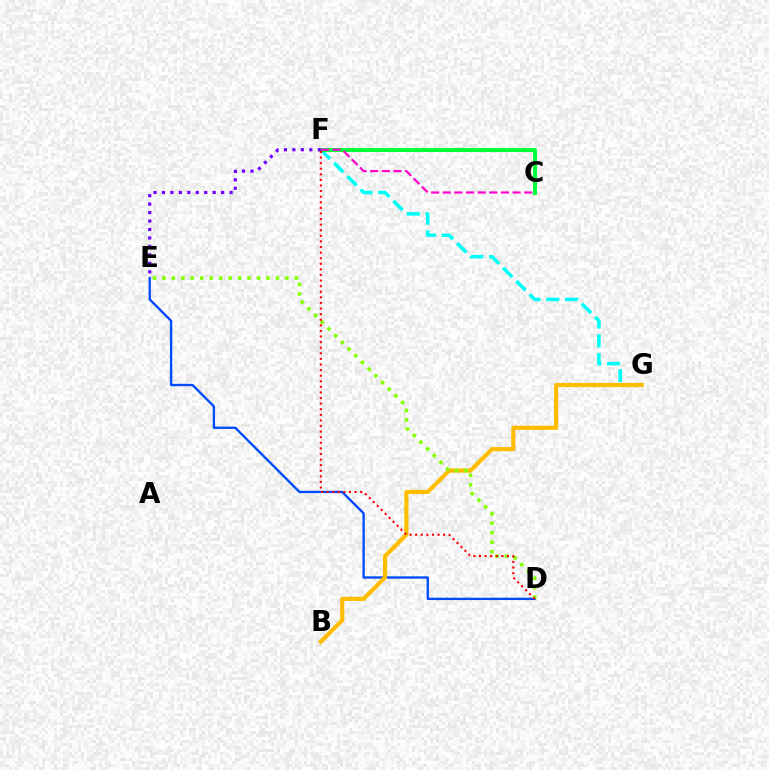{('F', 'G'): [{'color': '#00fff6', 'line_style': 'dashed', 'thickness': 2.55}], ('D', 'E'): [{'color': '#004bff', 'line_style': 'solid', 'thickness': 1.68}, {'color': '#84ff00', 'line_style': 'dotted', 'thickness': 2.57}], ('C', 'F'): [{'color': '#00ff39', 'line_style': 'solid', 'thickness': 2.86}, {'color': '#ff00cf', 'line_style': 'dashed', 'thickness': 1.58}], ('B', 'G'): [{'color': '#ffbd00', 'line_style': 'solid', 'thickness': 3.0}], ('E', 'F'): [{'color': '#7200ff', 'line_style': 'dotted', 'thickness': 2.3}], ('D', 'F'): [{'color': '#ff0000', 'line_style': 'dotted', 'thickness': 1.52}]}